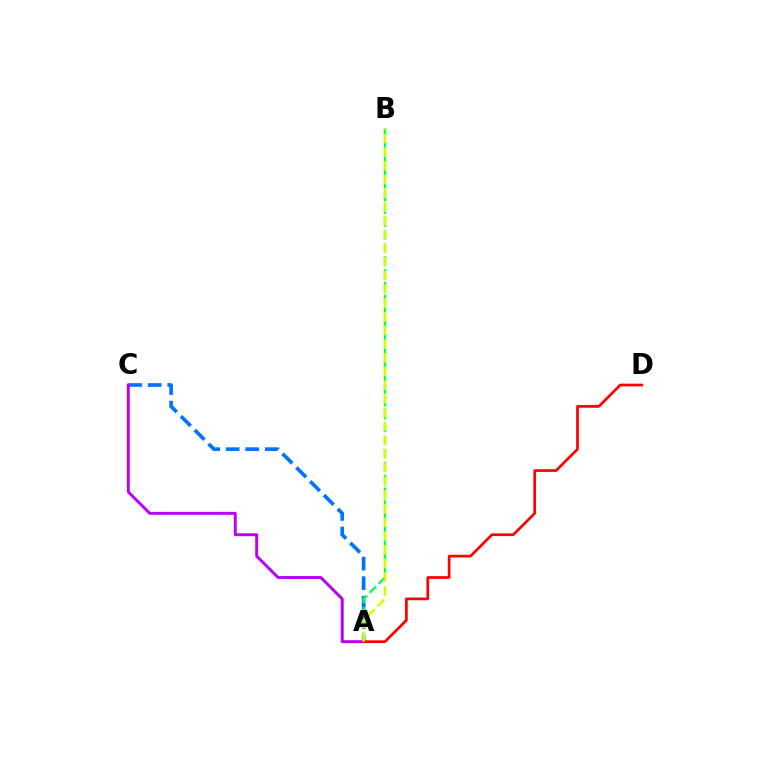{('A', 'C'): [{'color': '#0074ff', 'line_style': 'dashed', 'thickness': 2.65}, {'color': '#b900ff', 'line_style': 'solid', 'thickness': 2.11}], ('A', 'B'): [{'color': '#00ff5c', 'line_style': 'dashed', 'thickness': 1.74}, {'color': '#d1ff00', 'line_style': 'dashed', 'thickness': 1.86}], ('A', 'D'): [{'color': '#ff0000', 'line_style': 'solid', 'thickness': 1.95}]}